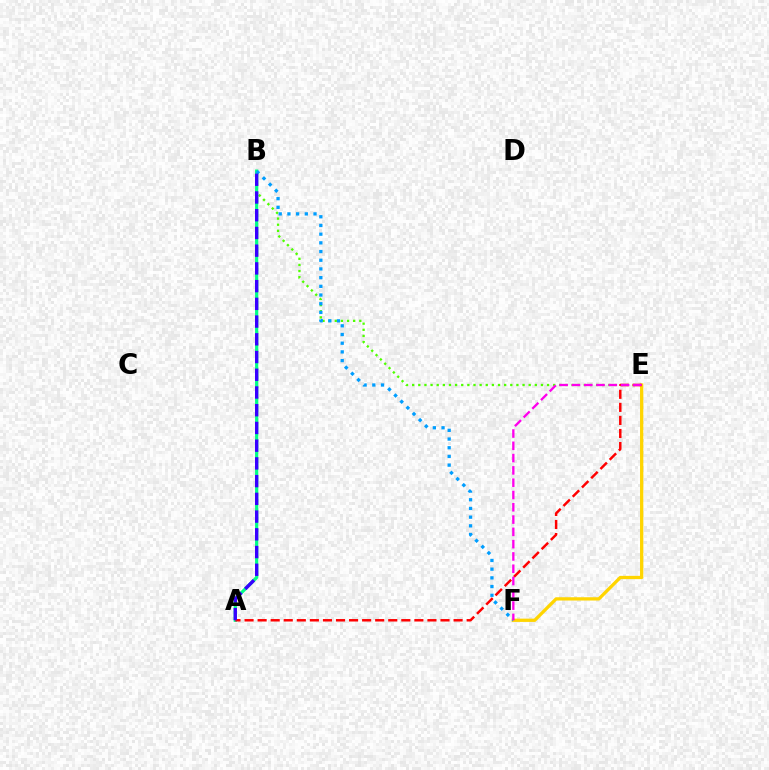{('B', 'E'): [{'color': '#4fff00', 'line_style': 'dotted', 'thickness': 1.67}], ('E', 'F'): [{'color': '#ffd500', 'line_style': 'solid', 'thickness': 2.36}, {'color': '#ff00ed', 'line_style': 'dashed', 'thickness': 1.67}], ('A', 'B'): [{'color': '#00ff86', 'line_style': 'solid', 'thickness': 2.31}, {'color': '#3700ff', 'line_style': 'dashed', 'thickness': 2.41}], ('B', 'F'): [{'color': '#009eff', 'line_style': 'dotted', 'thickness': 2.36}], ('A', 'E'): [{'color': '#ff0000', 'line_style': 'dashed', 'thickness': 1.77}]}